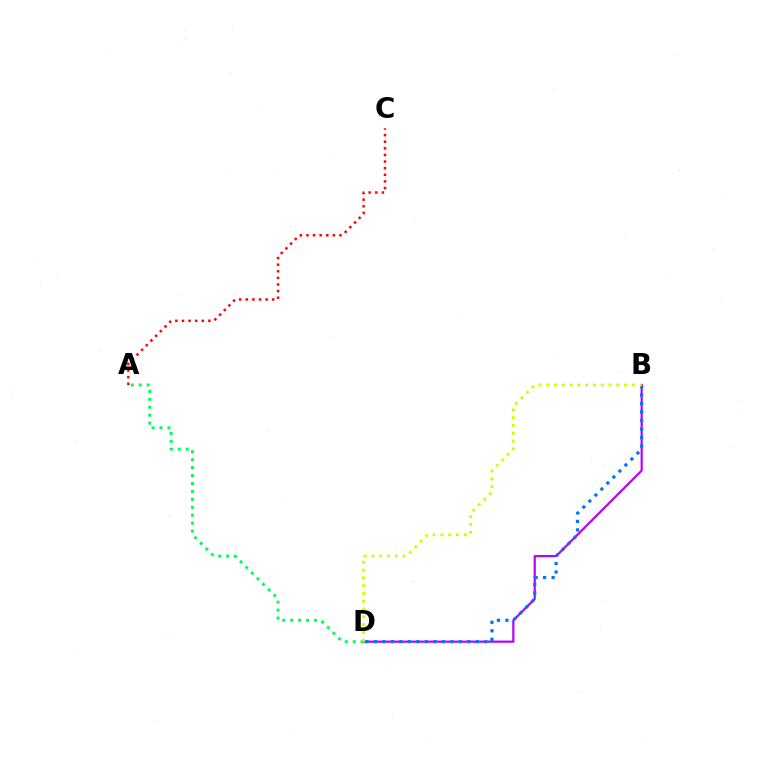{('A', 'C'): [{'color': '#ff0000', 'line_style': 'dotted', 'thickness': 1.79}], ('B', 'D'): [{'color': '#b900ff', 'line_style': 'solid', 'thickness': 1.58}, {'color': '#0074ff', 'line_style': 'dotted', 'thickness': 2.31}, {'color': '#d1ff00', 'line_style': 'dotted', 'thickness': 2.11}], ('A', 'D'): [{'color': '#00ff5c', 'line_style': 'dotted', 'thickness': 2.16}]}